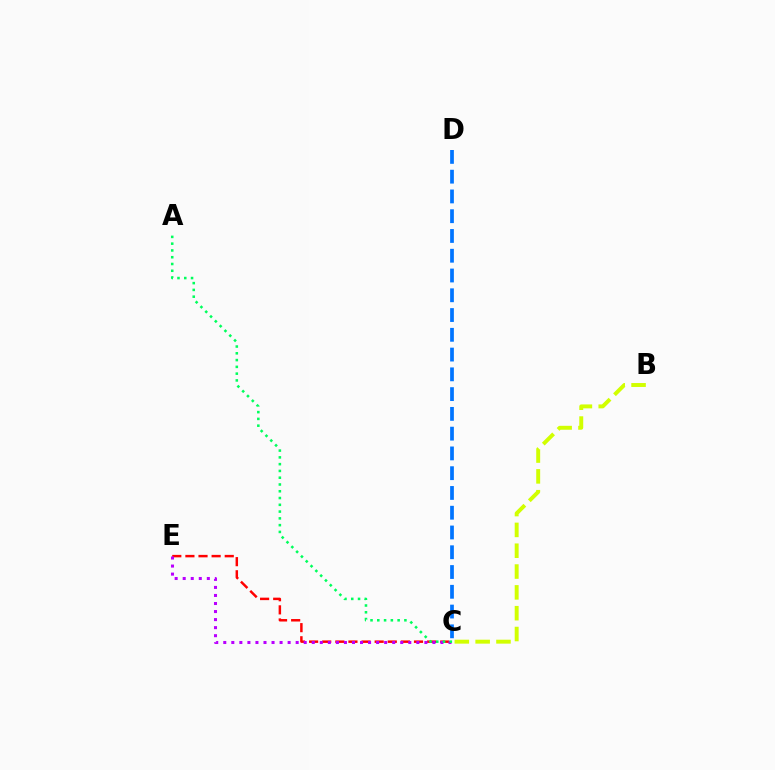{('C', 'E'): [{'color': '#ff0000', 'line_style': 'dashed', 'thickness': 1.78}, {'color': '#b900ff', 'line_style': 'dotted', 'thickness': 2.19}], ('B', 'C'): [{'color': '#d1ff00', 'line_style': 'dashed', 'thickness': 2.83}], ('A', 'C'): [{'color': '#00ff5c', 'line_style': 'dotted', 'thickness': 1.84}], ('C', 'D'): [{'color': '#0074ff', 'line_style': 'dashed', 'thickness': 2.69}]}